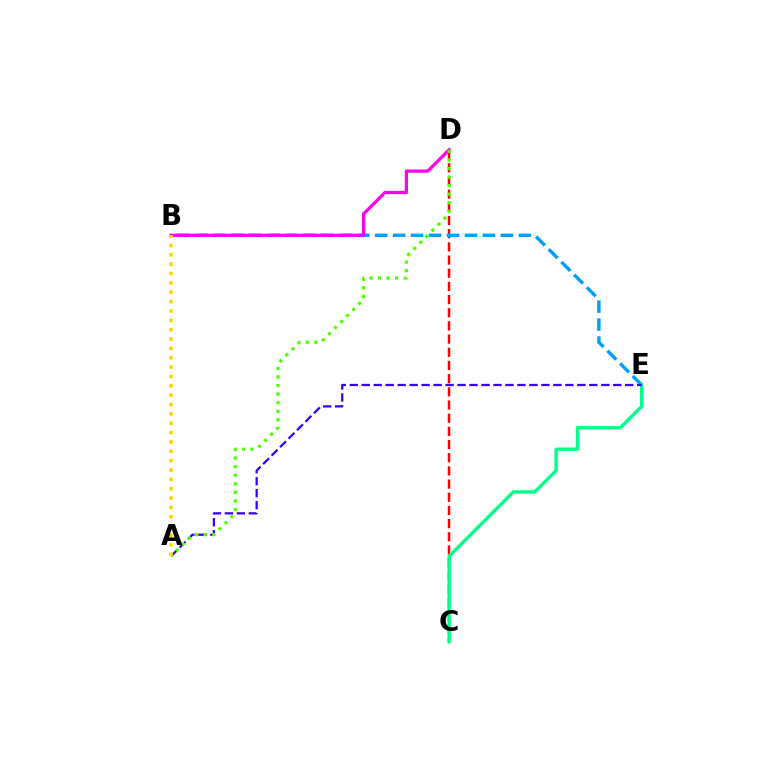{('C', 'D'): [{'color': '#ff0000', 'line_style': 'dashed', 'thickness': 1.79}], ('B', 'E'): [{'color': '#009eff', 'line_style': 'dashed', 'thickness': 2.44}], ('C', 'E'): [{'color': '#00ff86', 'line_style': 'solid', 'thickness': 2.42}], ('A', 'E'): [{'color': '#3700ff', 'line_style': 'dashed', 'thickness': 1.63}], ('B', 'D'): [{'color': '#ff00ed', 'line_style': 'solid', 'thickness': 2.33}], ('A', 'D'): [{'color': '#4fff00', 'line_style': 'dotted', 'thickness': 2.33}], ('A', 'B'): [{'color': '#ffd500', 'line_style': 'dotted', 'thickness': 2.54}]}